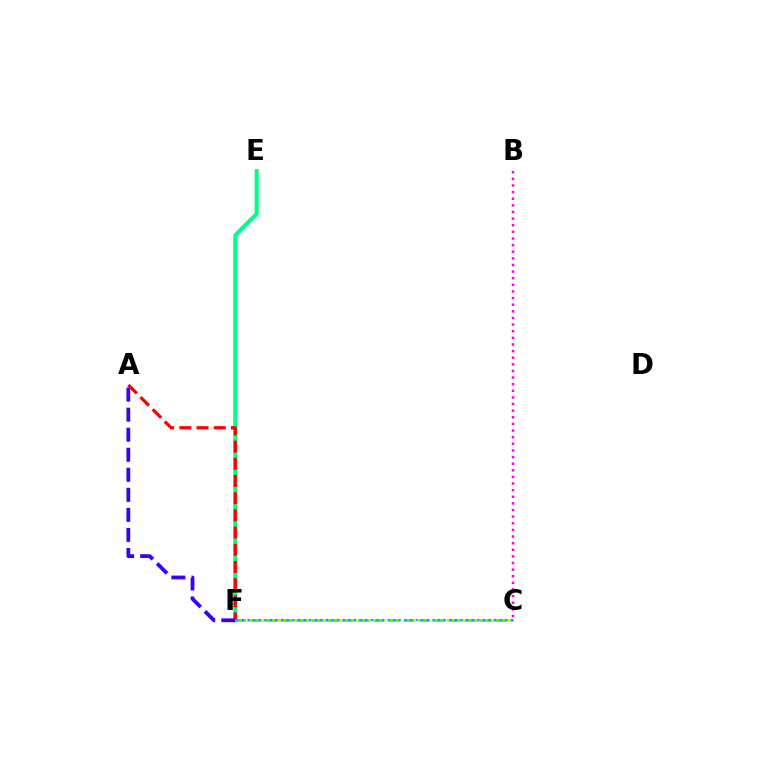{('E', 'F'): [{'color': '#00ff86', 'line_style': 'solid', 'thickness': 2.93}], ('C', 'F'): [{'color': '#ffd500', 'line_style': 'dashed', 'thickness': 1.93}, {'color': '#4fff00', 'line_style': 'dashed', 'thickness': 2.08}, {'color': '#009eff', 'line_style': 'dotted', 'thickness': 1.52}], ('A', 'F'): [{'color': '#ff0000', 'line_style': 'dashed', 'thickness': 2.33}, {'color': '#3700ff', 'line_style': 'dashed', 'thickness': 2.72}], ('B', 'C'): [{'color': '#ff00ed', 'line_style': 'dotted', 'thickness': 1.8}]}